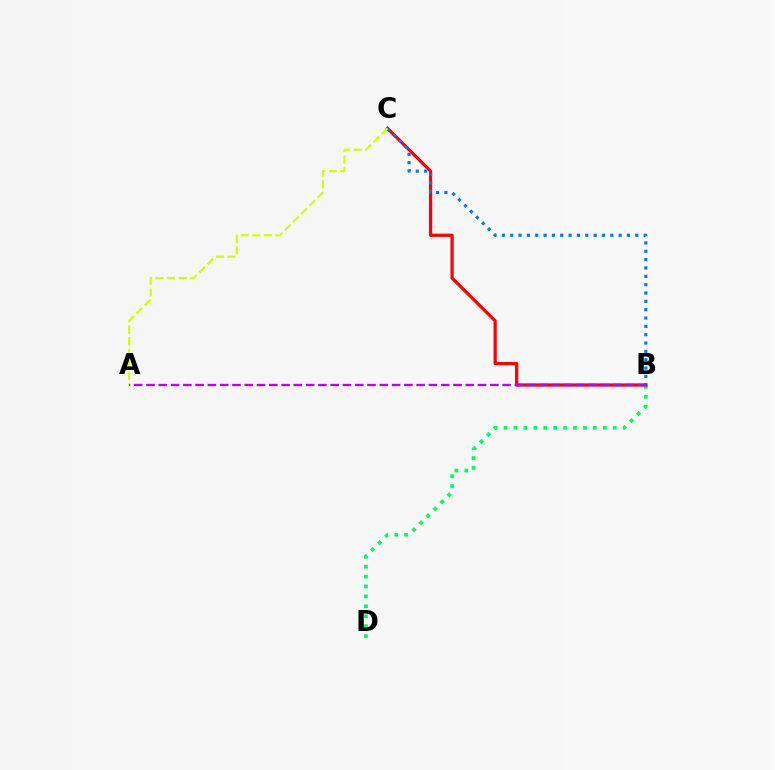{('B', 'D'): [{'color': '#00ff5c', 'line_style': 'dotted', 'thickness': 2.7}], ('B', 'C'): [{'color': '#ff0000', 'line_style': 'solid', 'thickness': 2.33}, {'color': '#0074ff', 'line_style': 'dotted', 'thickness': 2.27}], ('A', 'C'): [{'color': '#d1ff00', 'line_style': 'dashed', 'thickness': 1.57}], ('A', 'B'): [{'color': '#b900ff', 'line_style': 'dashed', 'thickness': 1.67}]}